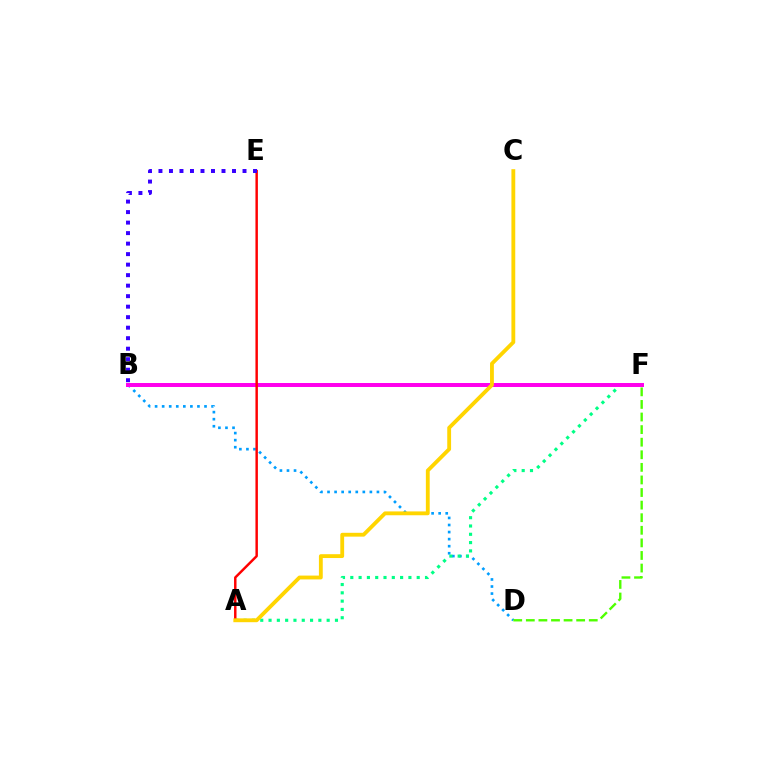{('B', 'D'): [{'color': '#009eff', 'line_style': 'dotted', 'thickness': 1.92}], ('A', 'F'): [{'color': '#00ff86', 'line_style': 'dotted', 'thickness': 2.26}], ('B', 'F'): [{'color': '#ff00ed', 'line_style': 'solid', 'thickness': 2.86}], ('D', 'F'): [{'color': '#4fff00', 'line_style': 'dashed', 'thickness': 1.71}], ('A', 'E'): [{'color': '#ff0000', 'line_style': 'solid', 'thickness': 1.77}], ('A', 'C'): [{'color': '#ffd500', 'line_style': 'solid', 'thickness': 2.76}], ('B', 'E'): [{'color': '#3700ff', 'line_style': 'dotted', 'thickness': 2.85}]}